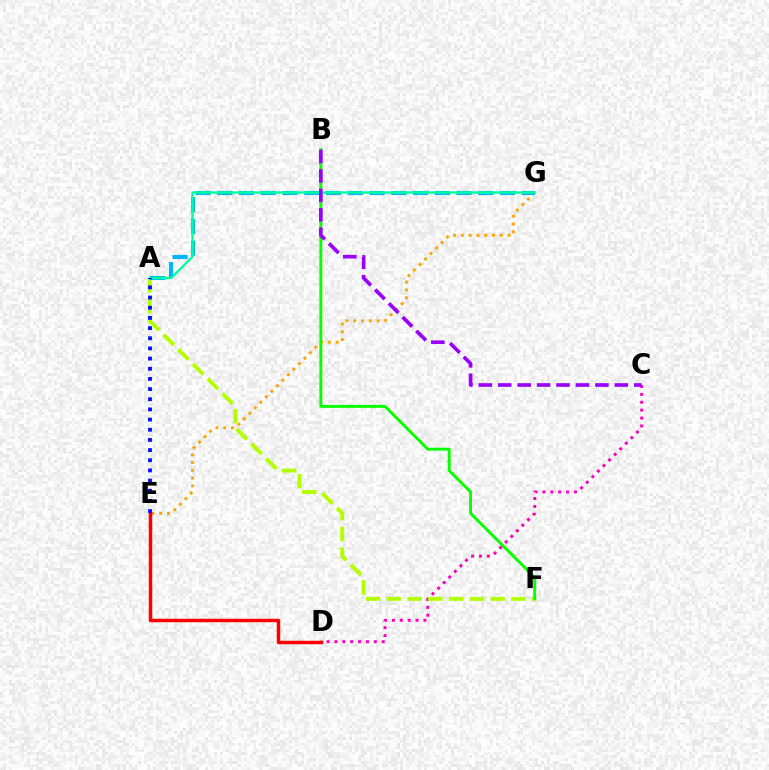{('C', 'D'): [{'color': '#ff00bd', 'line_style': 'dotted', 'thickness': 2.14}], ('A', 'F'): [{'color': '#b3ff00', 'line_style': 'dashed', 'thickness': 2.82}], ('E', 'G'): [{'color': '#ffa500', 'line_style': 'dotted', 'thickness': 2.11}], ('A', 'G'): [{'color': '#00b5ff', 'line_style': 'dashed', 'thickness': 2.95}, {'color': '#00ff9d', 'line_style': 'solid', 'thickness': 1.67}], ('D', 'E'): [{'color': '#ff0000', 'line_style': 'solid', 'thickness': 2.51}], ('A', 'E'): [{'color': '#0010ff', 'line_style': 'dotted', 'thickness': 2.76}], ('B', 'F'): [{'color': '#08ff00', 'line_style': 'solid', 'thickness': 2.1}], ('B', 'C'): [{'color': '#9b00ff', 'line_style': 'dashed', 'thickness': 2.64}]}